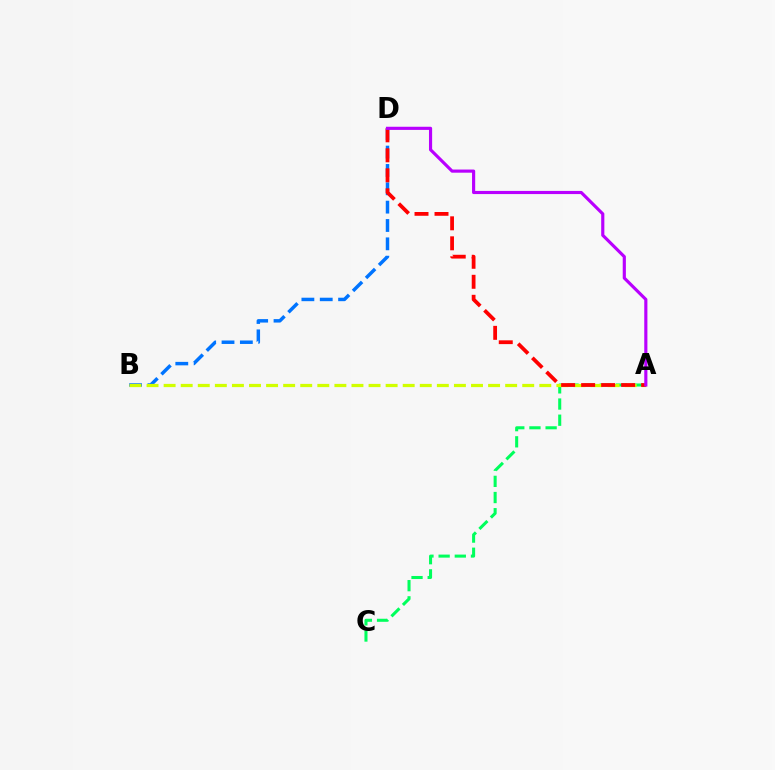{('B', 'D'): [{'color': '#0074ff', 'line_style': 'dashed', 'thickness': 2.49}], ('A', 'C'): [{'color': '#00ff5c', 'line_style': 'dashed', 'thickness': 2.2}], ('A', 'B'): [{'color': '#d1ff00', 'line_style': 'dashed', 'thickness': 2.32}], ('A', 'D'): [{'color': '#ff0000', 'line_style': 'dashed', 'thickness': 2.72}, {'color': '#b900ff', 'line_style': 'solid', 'thickness': 2.27}]}